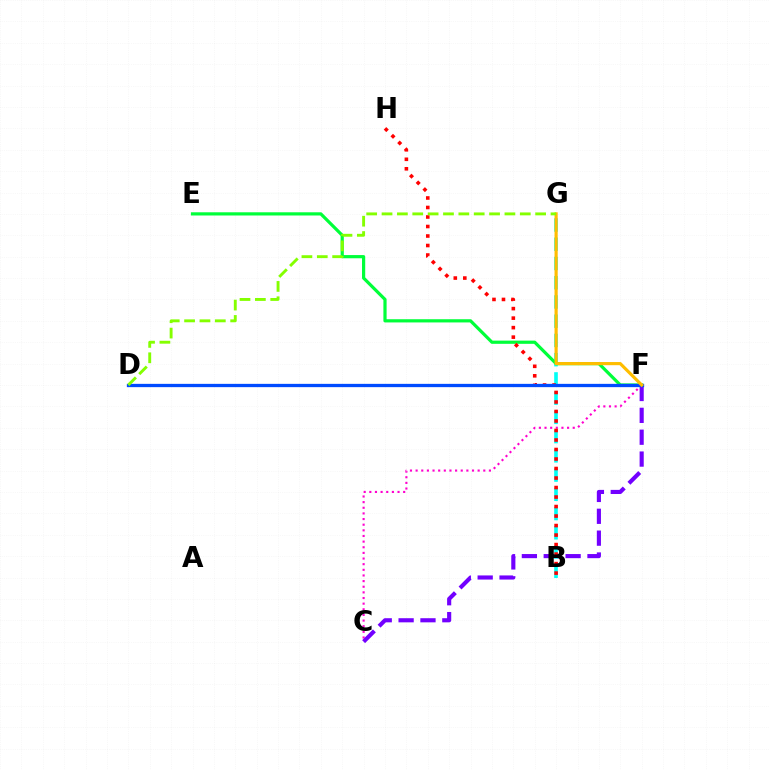{('C', 'F'): [{'color': '#ff00cf', 'line_style': 'dotted', 'thickness': 1.53}, {'color': '#7200ff', 'line_style': 'dashed', 'thickness': 2.97}], ('B', 'G'): [{'color': '#00fff6', 'line_style': 'dashed', 'thickness': 2.61}], ('E', 'F'): [{'color': '#00ff39', 'line_style': 'solid', 'thickness': 2.31}], ('B', 'H'): [{'color': '#ff0000', 'line_style': 'dotted', 'thickness': 2.58}], ('D', 'F'): [{'color': '#004bff', 'line_style': 'solid', 'thickness': 2.37}], ('F', 'G'): [{'color': '#ffbd00', 'line_style': 'solid', 'thickness': 2.27}], ('D', 'G'): [{'color': '#84ff00', 'line_style': 'dashed', 'thickness': 2.09}]}